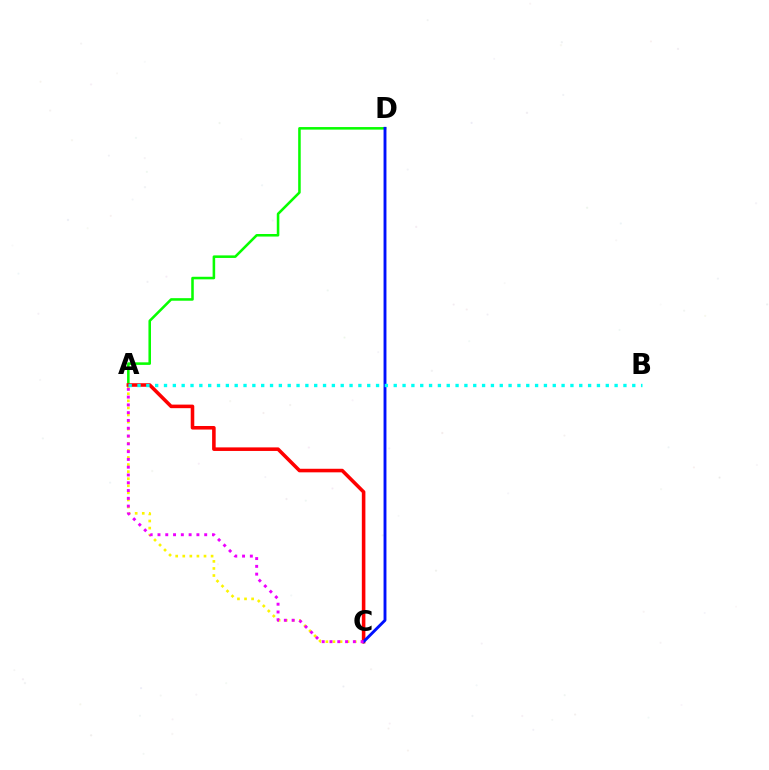{('A', 'C'): [{'color': '#fcf500', 'line_style': 'dotted', 'thickness': 1.92}, {'color': '#ff0000', 'line_style': 'solid', 'thickness': 2.57}, {'color': '#ee00ff', 'line_style': 'dotted', 'thickness': 2.12}], ('A', 'D'): [{'color': '#08ff00', 'line_style': 'solid', 'thickness': 1.84}], ('C', 'D'): [{'color': '#0010ff', 'line_style': 'solid', 'thickness': 2.08}], ('A', 'B'): [{'color': '#00fff6', 'line_style': 'dotted', 'thickness': 2.4}]}